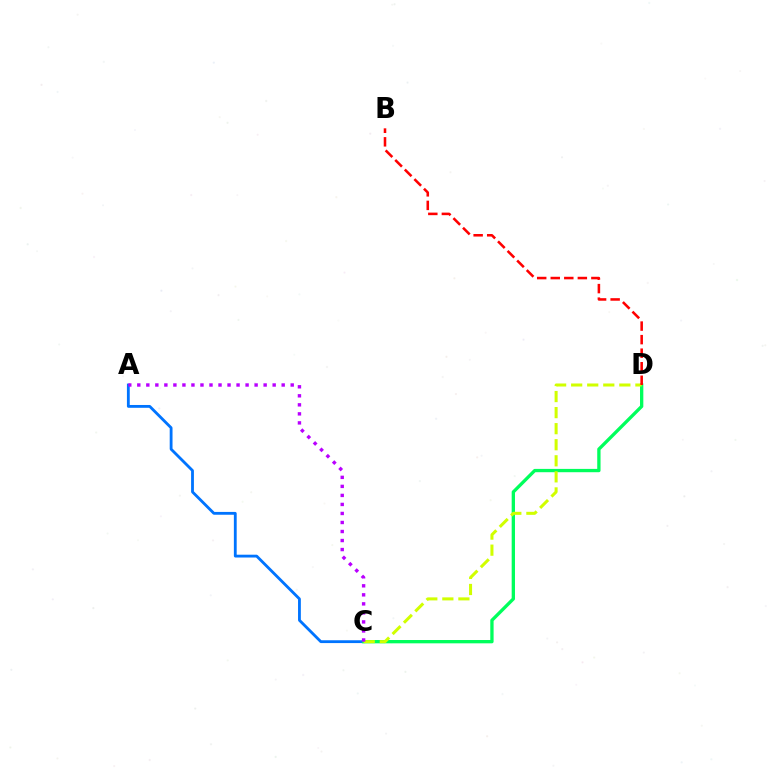{('A', 'C'): [{'color': '#0074ff', 'line_style': 'solid', 'thickness': 2.03}, {'color': '#b900ff', 'line_style': 'dotted', 'thickness': 2.45}], ('C', 'D'): [{'color': '#00ff5c', 'line_style': 'solid', 'thickness': 2.38}, {'color': '#d1ff00', 'line_style': 'dashed', 'thickness': 2.18}], ('B', 'D'): [{'color': '#ff0000', 'line_style': 'dashed', 'thickness': 1.84}]}